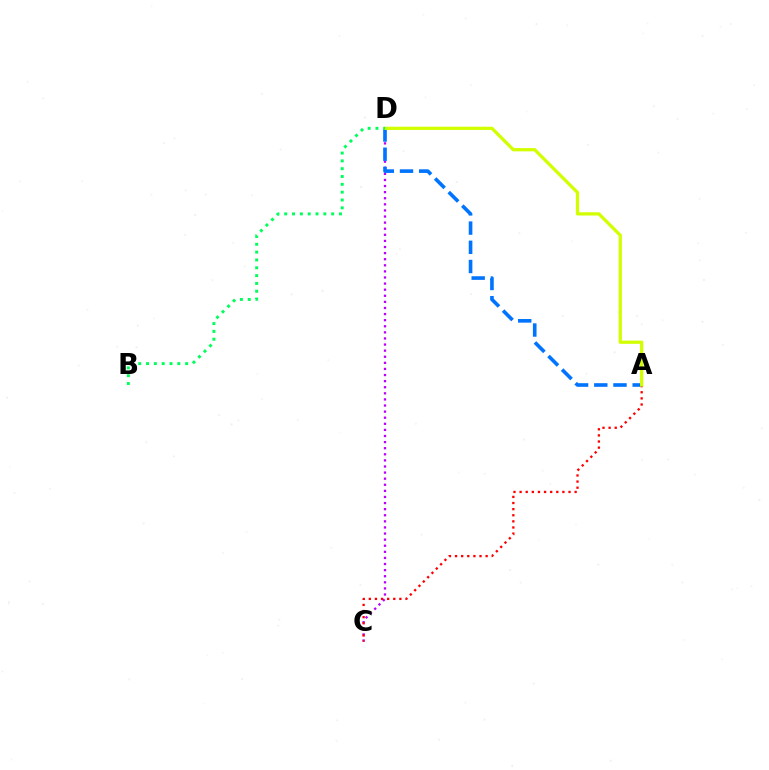{('C', 'D'): [{'color': '#b900ff', 'line_style': 'dotted', 'thickness': 1.66}], ('A', 'D'): [{'color': '#0074ff', 'line_style': 'dashed', 'thickness': 2.61}, {'color': '#d1ff00', 'line_style': 'solid', 'thickness': 2.33}], ('A', 'C'): [{'color': '#ff0000', 'line_style': 'dotted', 'thickness': 1.66}], ('B', 'D'): [{'color': '#00ff5c', 'line_style': 'dotted', 'thickness': 2.13}]}